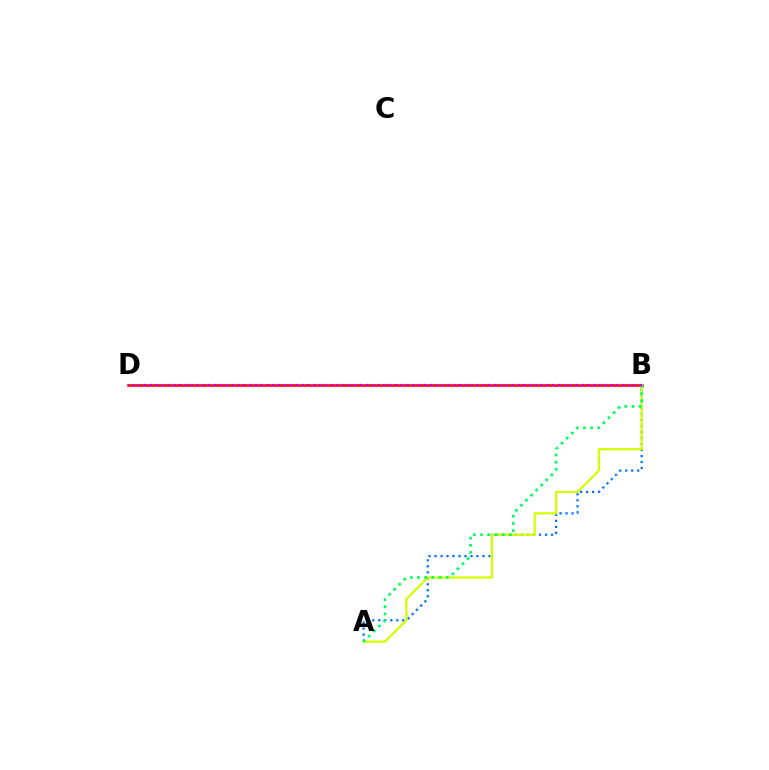{('A', 'B'): [{'color': '#0074ff', 'line_style': 'dotted', 'thickness': 1.63}, {'color': '#d1ff00', 'line_style': 'solid', 'thickness': 1.62}, {'color': '#00ff5c', 'line_style': 'dotted', 'thickness': 1.95}], ('B', 'D'): [{'color': '#ff0000', 'line_style': 'solid', 'thickness': 1.85}, {'color': '#b900ff', 'line_style': 'dotted', 'thickness': 1.58}]}